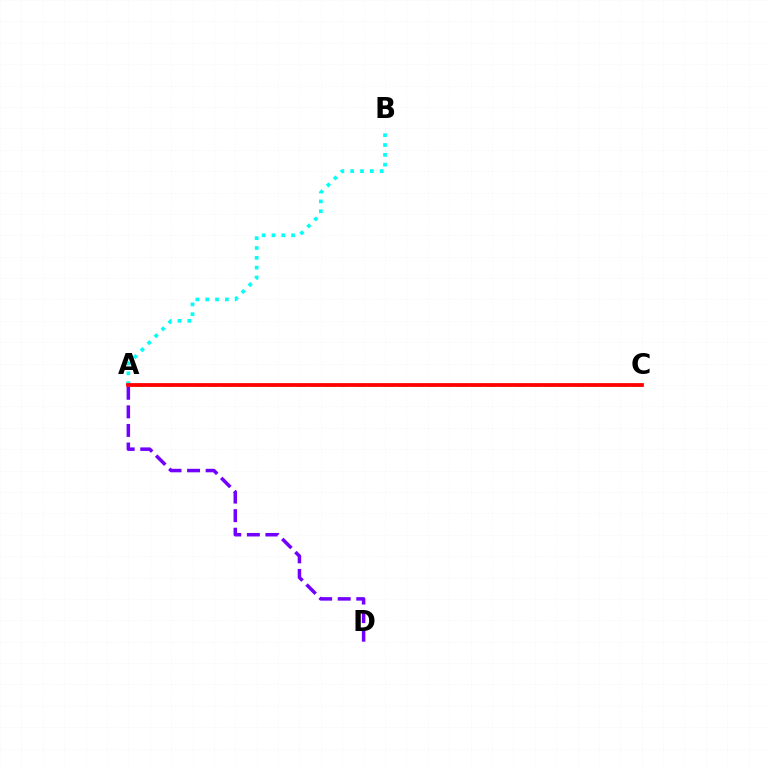{('A', 'C'): [{'color': '#84ff00', 'line_style': 'dashed', 'thickness': 1.99}, {'color': '#ff0000', 'line_style': 'solid', 'thickness': 2.7}], ('A', 'B'): [{'color': '#00fff6', 'line_style': 'dotted', 'thickness': 2.67}], ('A', 'D'): [{'color': '#7200ff', 'line_style': 'dashed', 'thickness': 2.52}]}